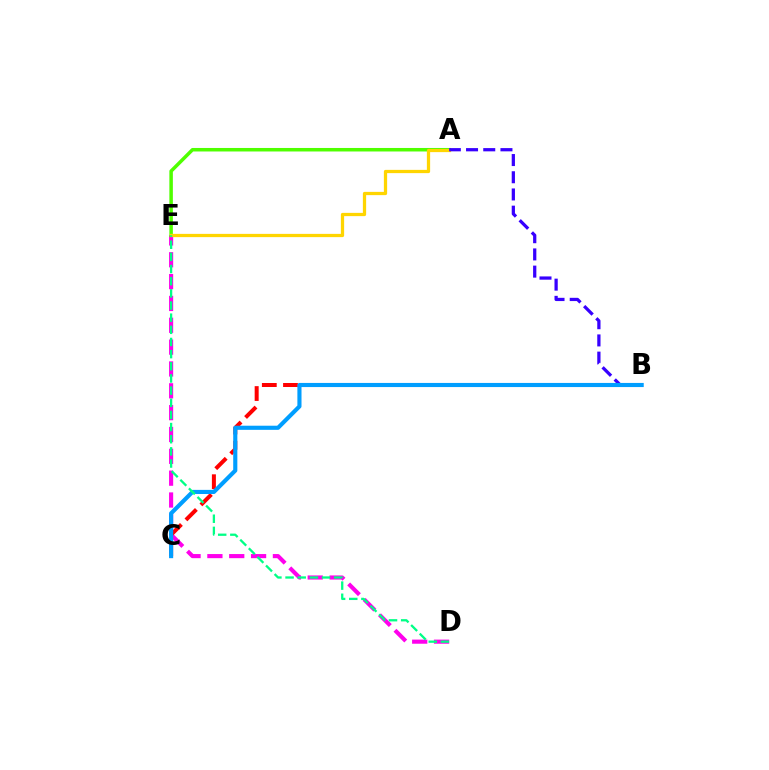{('D', 'E'): [{'color': '#ff00ed', 'line_style': 'dashed', 'thickness': 2.97}, {'color': '#00ff86', 'line_style': 'dashed', 'thickness': 1.65}], ('A', 'E'): [{'color': '#4fff00', 'line_style': 'solid', 'thickness': 2.52}, {'color': '#ffd500', 'line_style': 'solid', 'thickness': 2.35}], ('B', 'C'): [{'color': '#ff0000', 'line_style': 'dashed', 'thickness': 2.88}, {'color': '#009eff', 'line_style': 'solid', 'thickness': 2.97}], ('A', 'B'): [{'color': '#3700ff', 'line_style': 'dashed', 'thickness': 2.34}]}